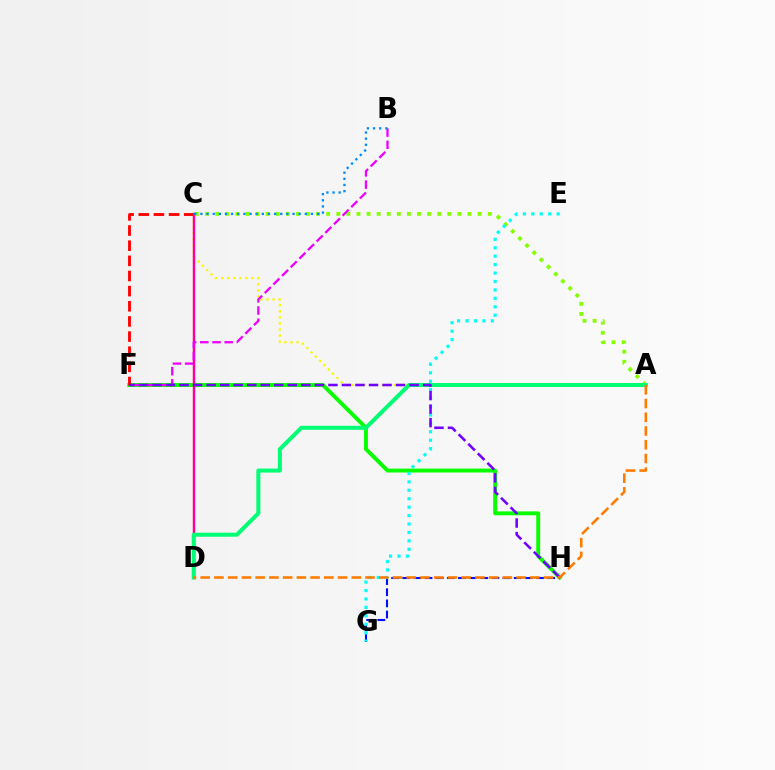{('A', 'C'): [{'color': '#84ff00', 'line_style': 'dotted', 'thickness': 2.74}, {'color': '#fcf500', 'line_style': 'dotted', 'thickness': 1.65}], ('F', 'H'): [{'color': '#08ff00', 'line_style': 'solid', 'thickness': 2.81}, {'color': '#7200ff', 'line_style': 'dashed', 'thickness': 1.84}], ('C', 'F'): [{'color': '#ff0000', 'line_style': 'dashed', 'thickness': 2.06}], ('C', 'D'): [{'color': '#ff0094', 'line_style': 'solid', 'thickness': 1.77}], ('G', 'H'): [{'color': '#0010ff', 'line_style': 'dashed', 'thickness': 1.51}], ('E', 'G'): [{'color': '#00fff6', 'line_style': 'dotted', 'thickness': 2.29}], ('B', 'F'): [{'color': '#ee00ff', 'line_style': 'dashed', 'thickness': 1.66}], ('A', 'D'): [{'color': '#00ff74', 'line_style': 'solid', 'thickness': 2.89}, {'color': '#ff7c00', 'line_style': 'dashed', 'thickness': 1.87}], ('B', 'C'): [{'color': '#008cff', 'line_style': 'dotted', 'thickness': 1.67}]}